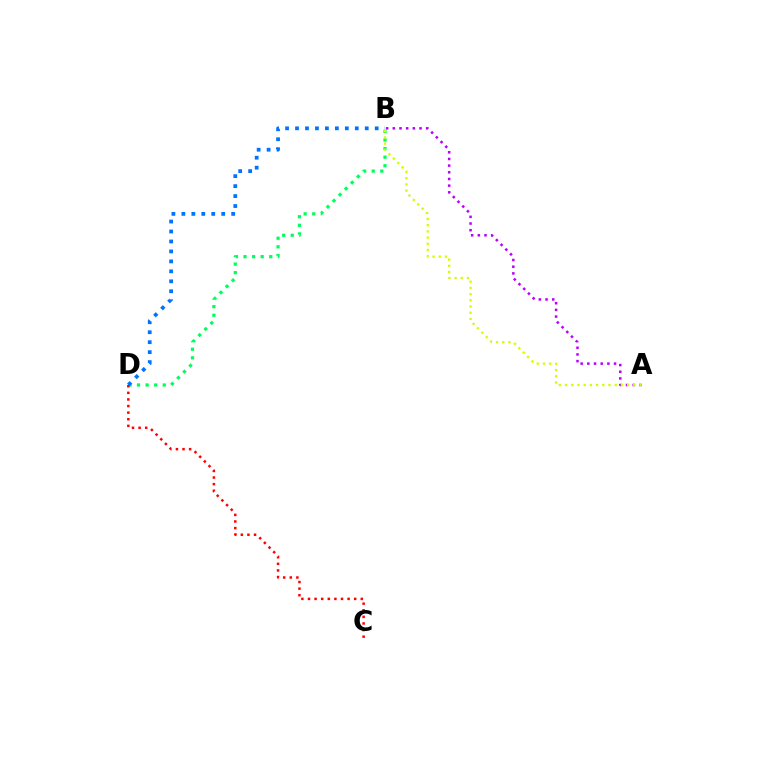{('B', 'D'): [{'color': '#00ff5c', 'line_style': 'dotted', 'thickness': 2.33}, {'color': '#0074ff', 'line_style': 'dotted', 'thickness': 2.71}], ('A', 'B'): [{'color': '#b900ff', 'line_style': 'dotted', 'thickness': 1.81}, {'color': '#d1ff00', 'line_style': 'dotted', 'thickness': 1.69}], ('C', 'D'): [{'color': '#ff0000', 'line_style': 'dotted', 'thickness': 1.79}]}